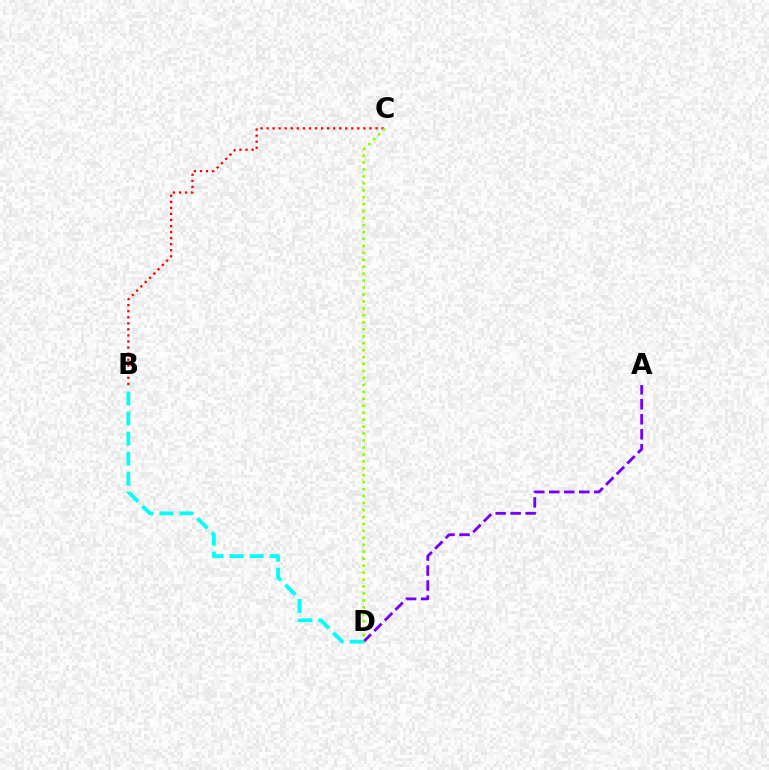{('A', 'D'): [{'color': '#7200ff', 'line_style': 'dashed', 'thickness': 2.04}], ('B', 'C'): [{'color': '#ff0000', 'line_style': 'dotted', 'thickness': 1.64}], ('B', 'D'): [{'color': '#00fff6', 'line_style': 'dashed', 'thickness': 2.73}], ('C', 'D'): [{'color': '#84ff00', 'line_style': 'dotted', 'thickness': 1.89}]}